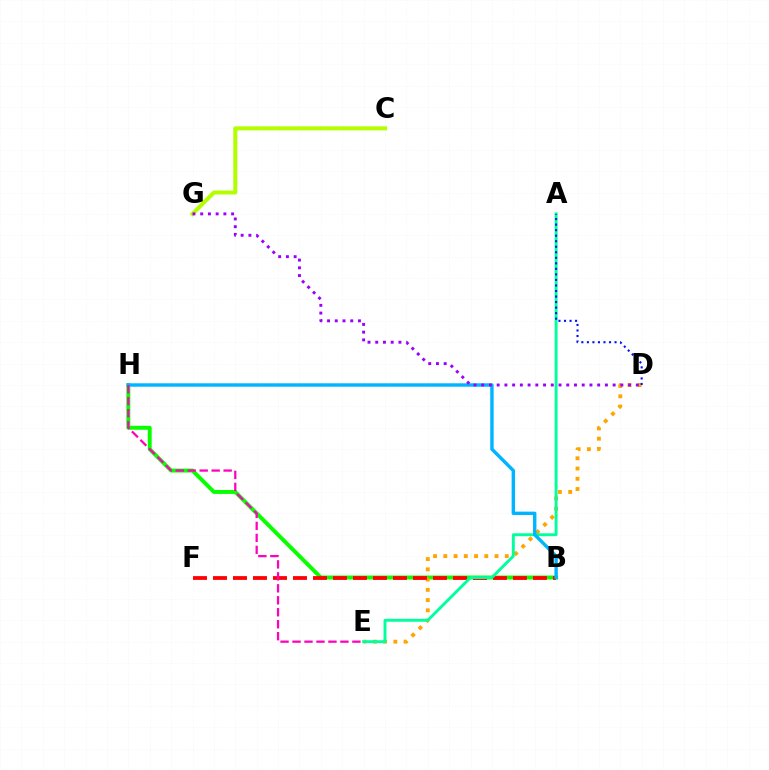{('B', 'H'): [{'color': '#08ff00', 'line_style': 'solid', 'thickness': 2.84}, {'color': '#00b5ff', 'line_style': 'solid', 'thickness': 2.45}], ('D', 'E'): [{'color': '#ffa500', 'line_style': 'dotted', 'thickness': 2.78}], ('B', 'F'): [{'color': '#ff0000', 'line_style': 'dashed', 'thickness': 2.72}], ('A', 'E'): [{'color': '#00ff9d', 'line_style': 'solid', 'thickness': 2.09}], ('A', 'D'): [{'color': '#0010ff', 'line_style': 'dotted', 'thickness': 1.5}], ('C', 'G'): [{'color': '#b3ff00', 'line_style': 'solid', 'thickness': 2.89}], ('E', 'H'): [{'color': '#ff00bd', 'line_style': 'dashed', 'thickness': 1.63}], ('D', 'G'): [{'color': '#9b00ff', 'line_style': 'dotted', 'thickness': 2.1}]}